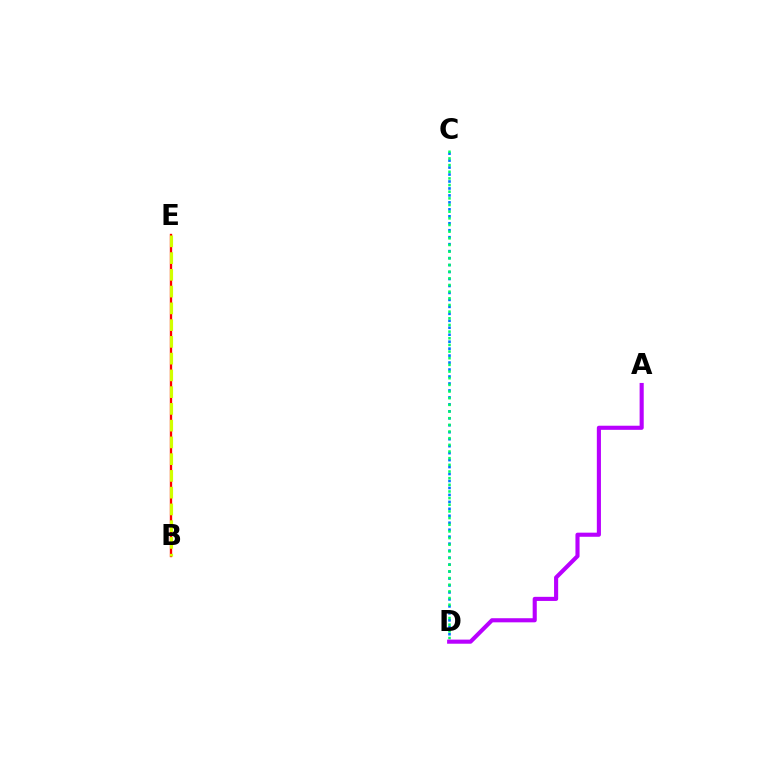{('C', 'D'): [{'color': '#0074ff', 'line_style': 'dotted', 'thickness': 1.89}, {'color': '#00ff5c', 'line_style': 'dotted', 'thickness': 1.81}], ('A', 'D'): [{'color': '#b900ff', 'line_style': 'solid', 'thickness': 2.96}], ('B', 'E'): [{'color': '#ff0000', 'line_style': 'solid', 'thickness': 1.69}, {'color': '#d1ff00', 'line_style': 'dashed', 'thickness': 2.28}]}